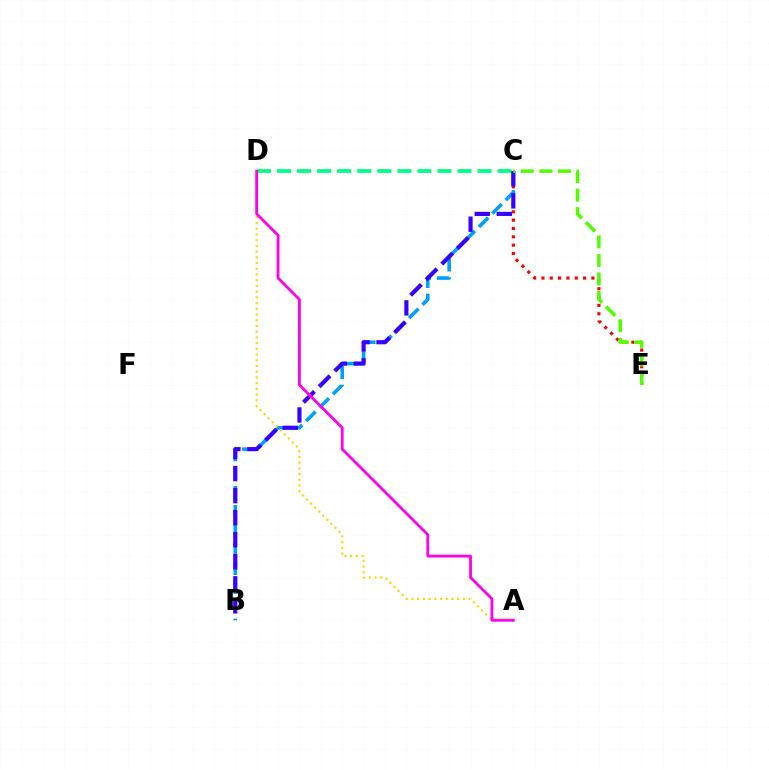{('C', 'E'): [{'color': '#ff0000', 'line_style': 'dotted', 'thickness': 2.26}, {'color': '#4fff00', 'line_style': 'dashed', 'thickness': 2.52}], ('B', 'C'): [{'color': '#009eff', 'line_style': 'dashed', 'thickness': 2.57}, {'color': '#3700ff', 'line_style': 'dashed', 'thickness': 3.0}], ('C', 'D'): [{'color': '#00ff86', 'line_style': 'dashed', 'thickness': 2.72}], ('A', 'D'): [{'color': '#ffd500', 'line_style': 'dotted', 'thickness': 1.55}, {'color': '#ff00ed', 'line_style': 'solid', 'thickness': 2.01}]}